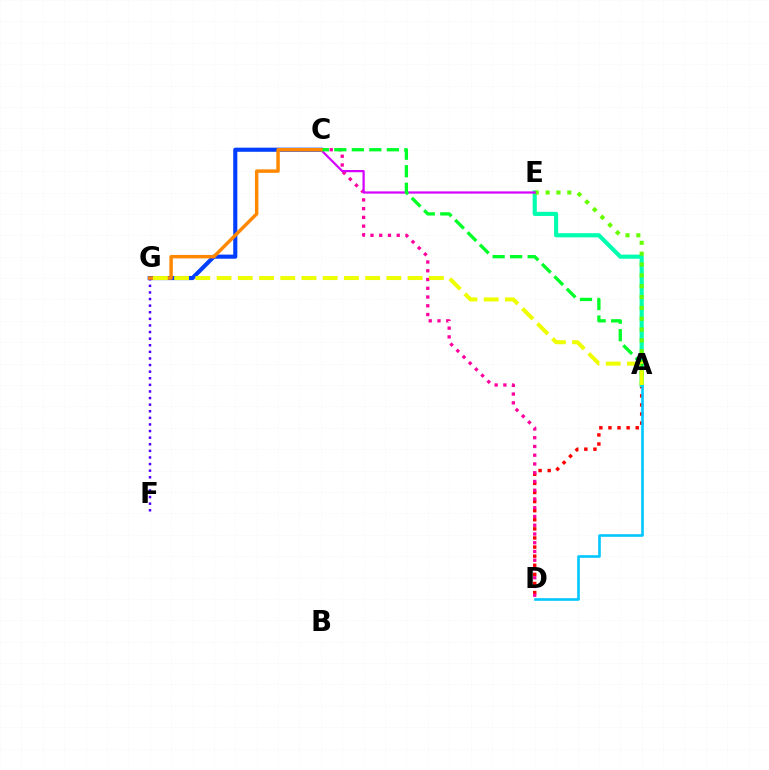{('A', 'D'): [{'color': '#ff0000', 'line_style': 'dotted', 'thickness': 2.47}, {'color': '#00c7ff', 'line_style': 'solid', 'thickness': 1.88}], ('A', 'E'): [{'color': '#00ffaf', 'line_style': 'solid', 'thickness': 2.99}, {'color': '#66ff00', 'line_style': 'dotted', 'thickness': 2.95}], ('C', 'G'): [{'color': '#003fff', 'line_style': 'solid', 'thickness': 2.96}, {'color': '#ff8800', 'line_style': 'solid', 'thickness': 2.48}], ('F', 'G'): [{'color': '#4f00ff', 'line_style': 'dotted', 'thickness': 1.79}], ('C', 'D'): [{'color': '#ff00a0', 'line_style': 'dotted', 'thickness': 2.38}], ('C', 'E'): [{'color': '#d600ff', 'line_style': 'solid', 'thickness': 1.6}], ('A', 'C'): [{'color': '#00ff27', 'line_style': 'dashed', 'thickness': 2.38}], ('A', 'G'): [{'color': '#eeff00', 'line_style': 'dashed', 'thickness': 2.88}]}